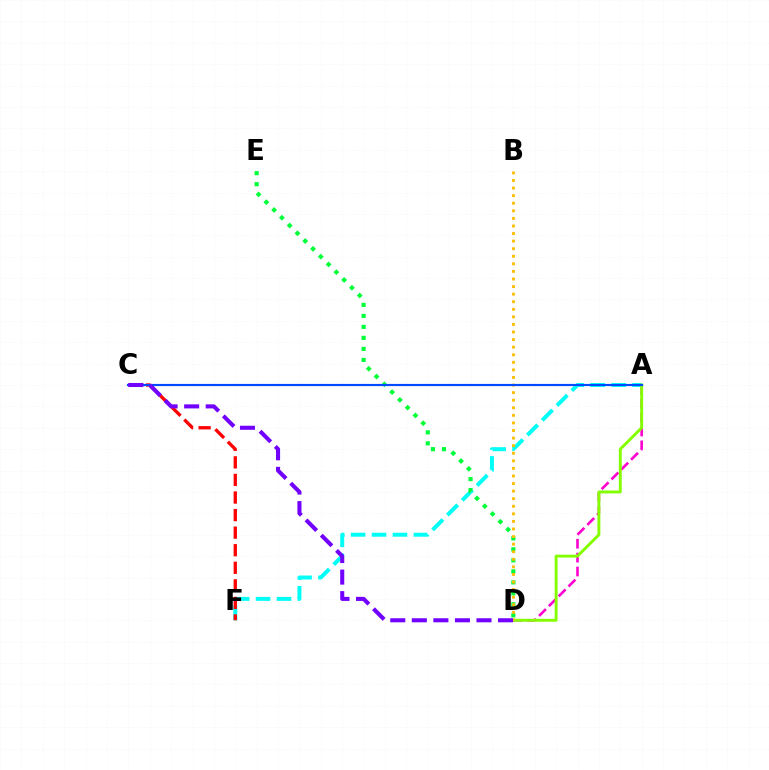{('A', 'D'): [{'color': '#ff00cf', 'line_style': 'dashed', 'thickness': 1.89}, {'color': '#84ff00', 'line_style': 'solid', 'thickness': 2.11}], ('A', 'F'): [{'color': '#00fff6', 'line_style': 'dashed', 'thickness': 2.85}], ('D', 'E'): [{'color': '#00ff39', 'line_style': 'dotted', 'thickness': 2.99}], ('C', 'F'): [{'color': '#ff0000', 'line_style': 'dashed', 'thickness': 2.39}], ('B', 'D'): [{'color': '#ffbd00', 'line_style': 'dotted', 'thickness': 2.06}], ('A', 'C'): [{'color': '#004bff', 'line_style': 'solid', 'thickness': 1.56}], ('C', 'D'): [{'color': '#7200ff', 'line_style': 'dashed', 'thickness': 2.93}]}